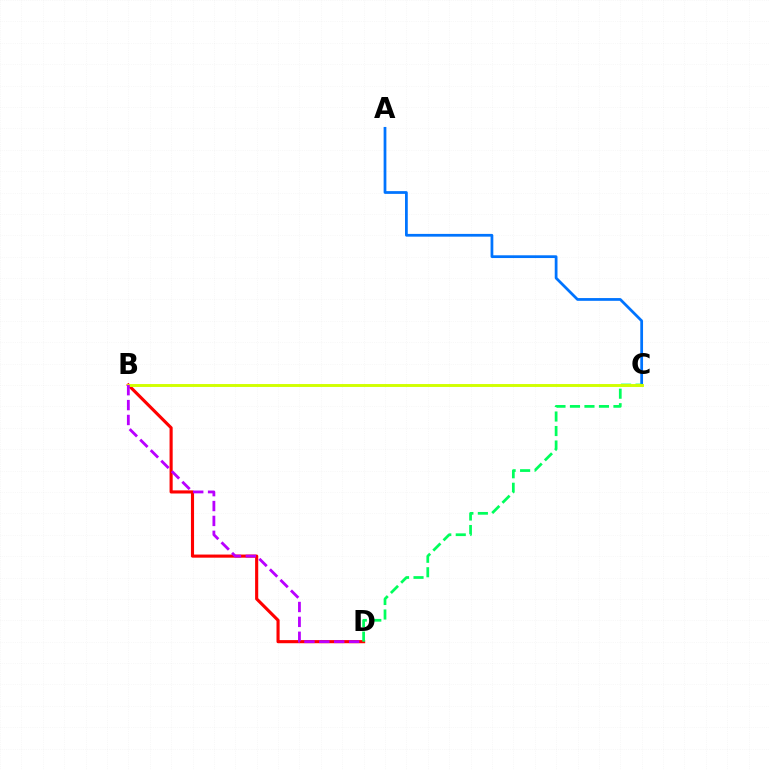{('B', 'D'): [{'color': '#ff0000', 'line_style': 'solid', 'thickness': 2.25}, {'color': '#b900ff', 'line_style': 'dashed', 'thickness': 2.02}], ('A', 'C'): [{'color': '#0074ff', 'line_style': 'solid', 'thickness': 1.98}], ('C', 'D'): [{'color': '#00ff5c', 'line_style': 'dashed', 'thickness': 1.97}], ('B', 'C'): [{'color': '#d1ff00', 'line_style': 'solid', 'thickness': 2.1}]}